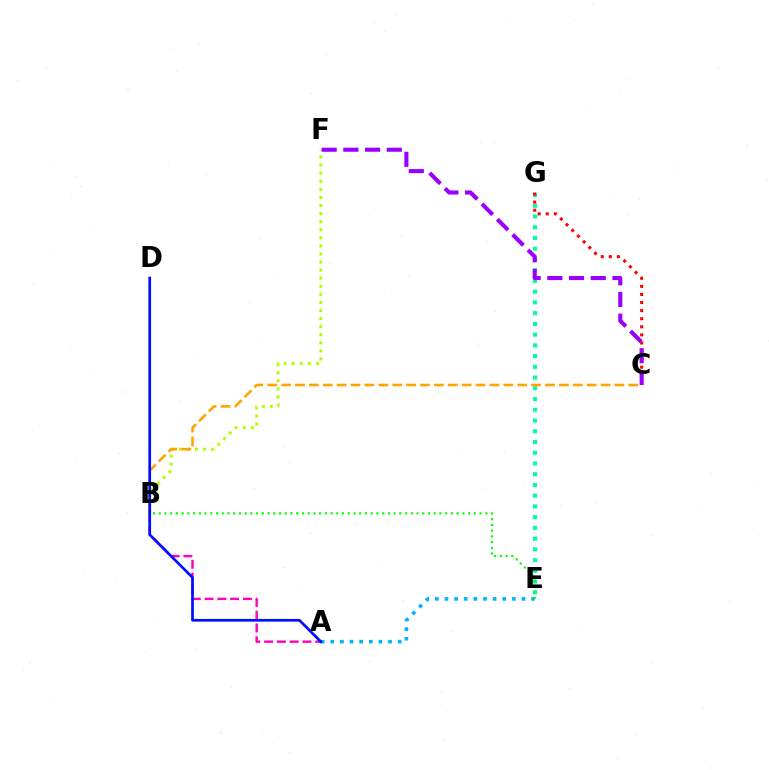{('B', 'F'): [{'color': '#b3ff00', 'line_style': 'dotted', 'thickness': 2.19}], ('E', 'G'): [{'color': '#00ff9d', 'line_style': 'dotted', 'thickness': 2.92}], ('A', 'B'): [{'color': '#ff00bd', 'line_style': 'dashed', 'thickness': 1.74}], ('A', 'E'): [{'color': '#00b5ff', 'line_style': 'dotted', 'thickness': 2.62}], ('C', 'G'): [{'color': '#ff0000', 'line_style': 'dotted', 'thickness': 2.2}], ('C', 'F'): [{'color': '#9b00ff', 'line_style': 'dashed', 'thickness': 2.95}], ('B', 'C'): [{'color': '#ffa500', 'line_style': 'dashed', 'thickness': 1.89}], ('A', 'D'): [{'color': '#0010ff', 'line_style': 'solid', 'thickness': 1.96}], ('B', 'E'): [{'color': '#08ff00', 'line_style': 'dotted', 'thickness': 1.56}]}